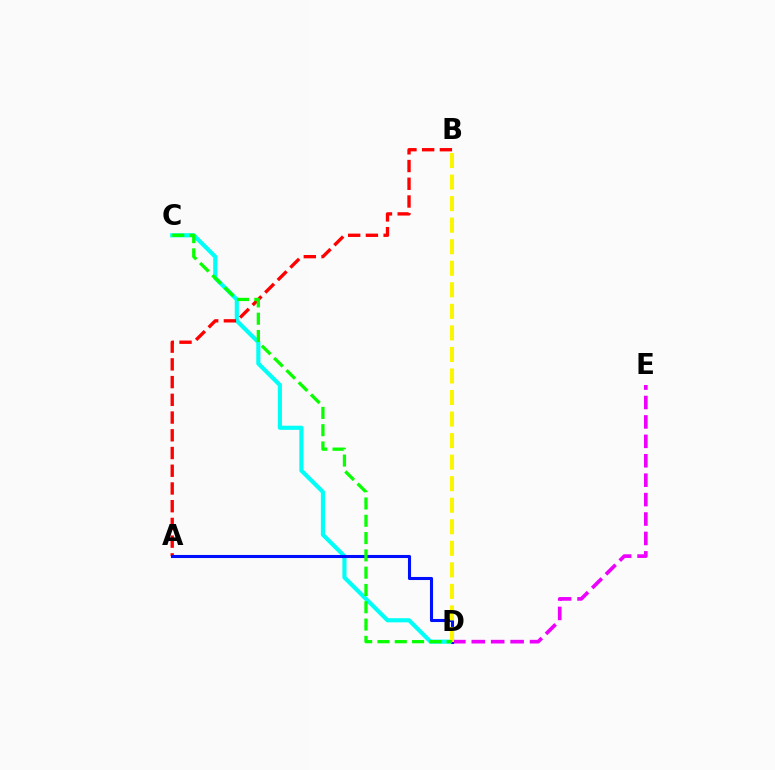{('C', 'D'): [{'color': '#00fff6', 'line_style': 'solid', 'thickness': 2.97}, {'color': '#08ff00', 'line_style': 'dashed', 'thickness': 2.35}], ('D', 'E'): [{'color': '#ee00ff', 'line_style': 'dashed', 'thickness': 2.64}], ('A', 'B'): [{'color': '#ff0000', 'line_style': 'dashed', 'thickness': 2.41}], ('A', 'D'): [{'color': '#0010ff', 'line_style': 'solid', 'thickness': 2.21}], ('B', 'D'): [{'color': '#fcf500', 'line_style': 'dashed', 'thickness': 2.93}]}